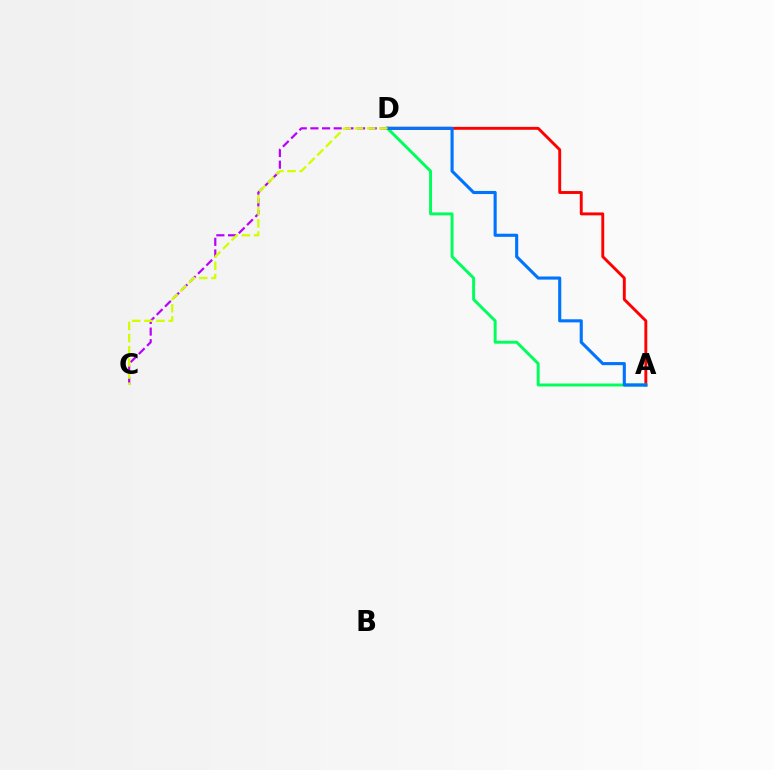{('A', 'D'): [{'color': '#ff0000', 'line_style': 'solid', 'thickness': 2.09}, {'color': '#00ff5c', 'line_style': 'solid', 'thickness': 2.13}, {'color': '#0074ff', 'line_style': 'solid', 'thickness': 2.24}], ('C', 'D'): [{'color': '#b900ff', 'line_style': 'dashed', 'thickness': 1.58}, {'color': '#d1ff00', 'line_style': 'dashed', 'thickness': 1.65}]}